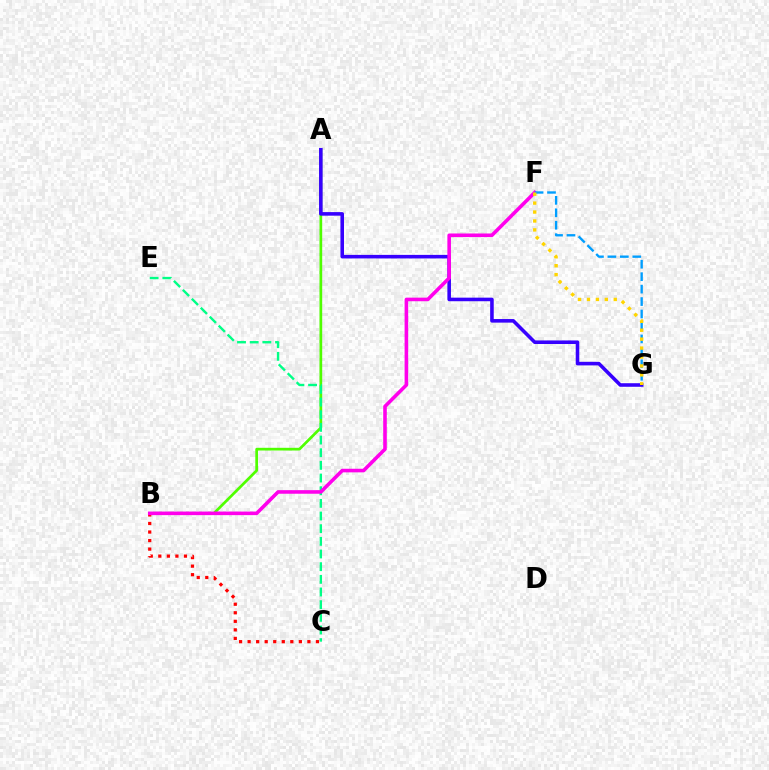{('A', 'B'): [{'color': '#4fff00', 'line_style': 'solid', 'thickness': 1.96}], ('C', 'E'): [{'color': '#00ff86', 'line_style': 'dashed', 'thickness': 1.72}], ('B', 'C'): [{'color': '#ff0000', 'line_style': 'dotted', 'thickness': 2.32}], ('A', 'G'): [{'color': '#3700ff', 'line_style': 'solid', 'thickness': 2.57}], ('B', 'F'): [{'color': '#ff00ed', 'line_style': 'solid', 'thickness': 2.58}], ('F', 'G'): [{'color': '#009eff', 'line_style': 'dashed', 'thickness': 1.69}, {'color': '#ffd500', 'line_style': 'dotted', 'thickness': 2.43}]}